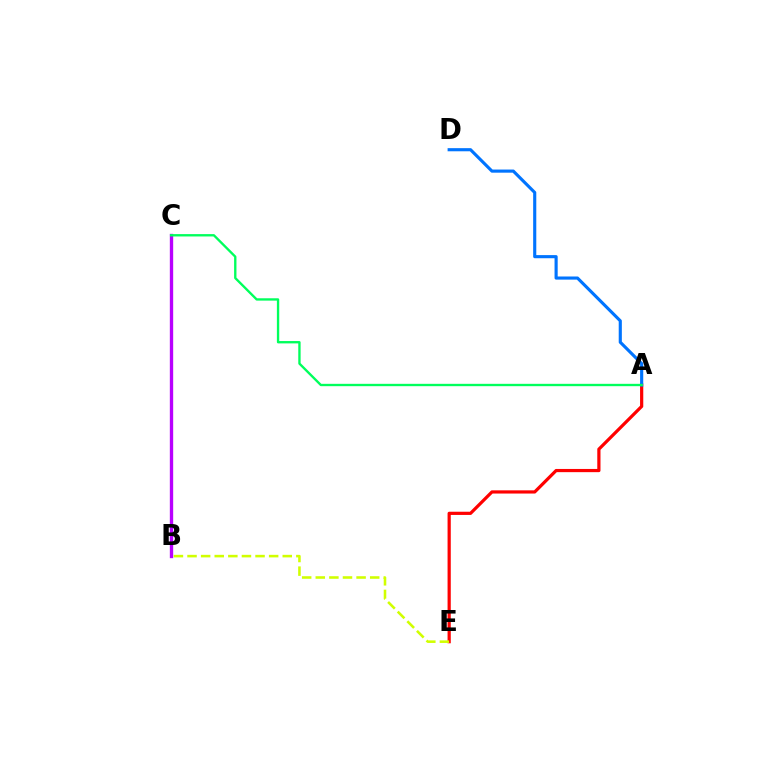{('A', 'E'): [{'color': '#ff0000', 'line_style': 'solid', 'thickness': 2.31}], ('B', 'E'): [{'color': '#d1ff00', 'line_style': 'dashed', 'thickness': 1.85}], ('A', 'D'): [{'color': '#0074ff', 'line_style': 'solid', 'thickness': 2.25}], ('B', 'C'): [{'color': '#b900ff', 'line_style': 'solid', 'thickness': 2.4}], ('A', 'C'): [{'color': '#00ff5c', 'line_style': 'solid', 'thickness': 1.69}]}